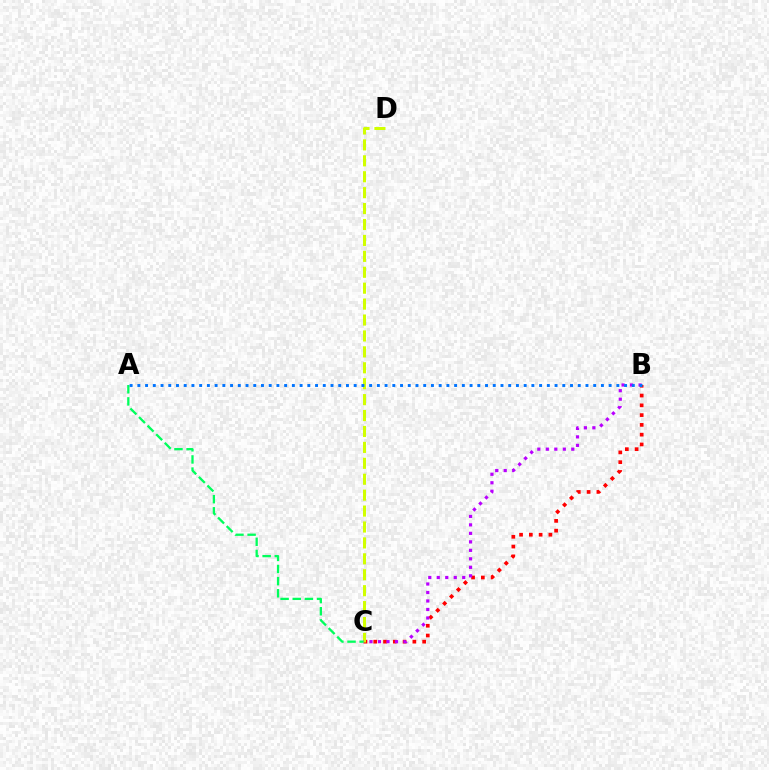{('B', 'C'): [{'color': '#ff0000', 'line_style': 'dotted', 'thickness': 2.66}, {'color': '#b900ff', 'line_style': 'dotted', 'thickness': 2.31}], ('C', 'D'): [{'color': '#d1ff00', 'line_style': 'dashed', 'thickness': 2.16}], ('A', 'C'): [{'color': '#00ff5c', 'line_style': 'dashed', 'thickness': 1.65}], ('A', 'B'): [{'color': '#0074ff', 'line_style': 'dotted', 'thickness': 2.1}]}